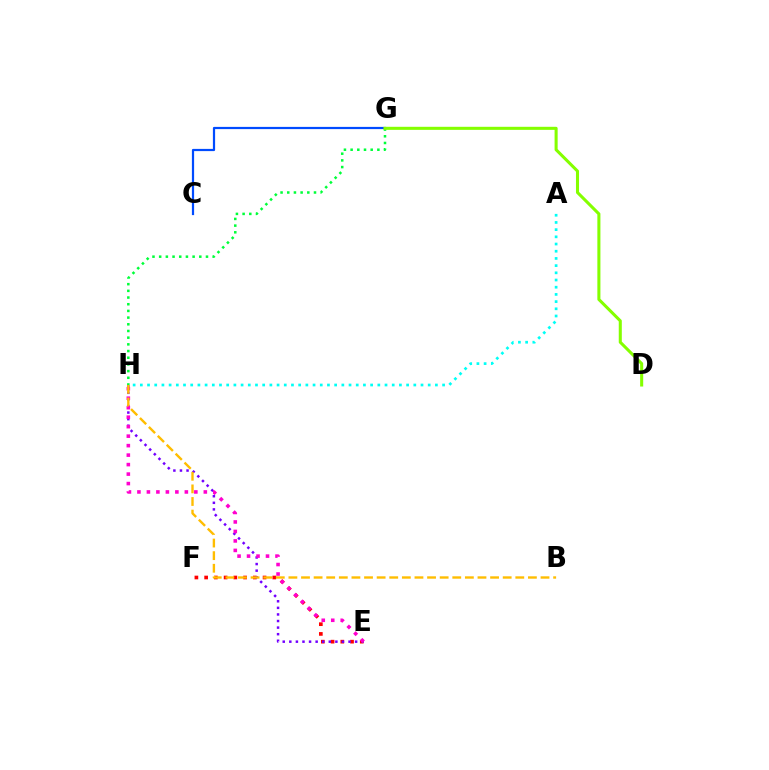{('E', 'F'): [{'color': '#ff0000', 'line_style': 'dotted', 'thickness': 2.65}], ('G', 'H'): [{'color': '#00ff39', 'line_style': 'dotted', 'thickness': 1.82}], ('E', 'H'): [{'color': '#7200ff', 'line_style': 'dotted', 'thickness': 1.79}, {'color': '#ff00cf', 'line_style': 'dotted', 'thickness': 2.58}], ('C', 'G'): [{'color': '#004bff', 'line_style': 'solid', 'thickness': 1.59}], ('A', 'H'): [{'color': '#00fff6', 'line_style': 'dotted', 'thickness': 1.96}], ('B', 'H'): [{'color': '#ffbd00', 'line_style': 'dashed', 'thickness': 1.71}], ('D', 'G'): [{'color': '#84ff00', 'line_style': 'solid', 'thickness': 2.2}]}